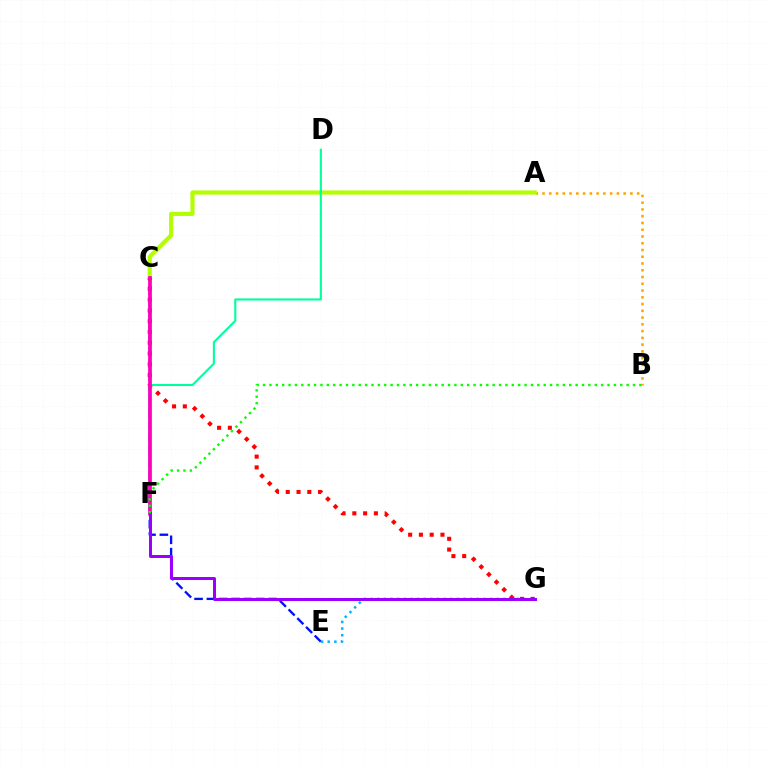{('C', 'E'): [{'color': '#0010ff', 'line_style': 'dashed', 'thickness': 1.68}], ('A', 'B'): [{'color': '#ffa500', 'line_style': 'dotted', 'thickness': 1.84}], ('E', 'G'): [{'color': '#00b5ff', 'line_style': 'dotted', 'thickness': 1.8}], ('A', 'C'): [{'color': '#b3ff00', 'line_style': 'solid', 'thickness': 2.99}], ('C', 'G'): [{'color': '#ff0000', 'line_style': 'dotted', 'thickness': 2.93}], ('D', 'F'): [{'color': '#00ff9d', 'line_style': 'solid', 'thickness': 1.51}], ('C', 'F'): [{'color': '#ff00bd', 'line_style': 'solid', 'thickness': 2.68}], ('F', 'G'): [{'color': '#9b00ff', 'line_style': 'solid', 'thickness': 2.16}], ('B', 'F'): [{'color': '#08ff00', 'line_style': 'dotted', 'thickness': 1.73}]}